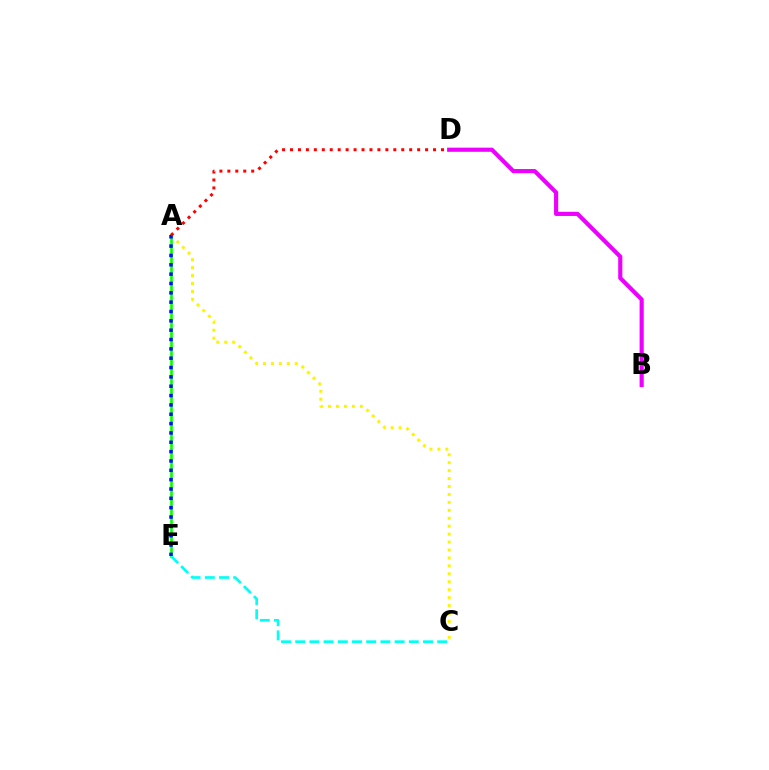{('A', 'C'): [{'color': '#fcf500', 'line_style': 'dotted', 'thickness': 2.16}], ('B', 'D'): [{'color': '#ee00ff', 'line_style': 'solid', 'thickness': 2.98}], ('A', 'E'): [{'color': '#08ff00', 'line_style': 'solid', 'thickness': 1.91}, {'color': '#0010ff', 'line_style': 'dotted', 'thickness': 2.54}], ('C', 'E'): [{'color': '#00fff6', 'line_style': 'dashed', 'thickness': 1.93}], ('A', 'D'): [{'color': '#ff0000', 'line_style': 'dotted', 'thickness': 2.16}]}